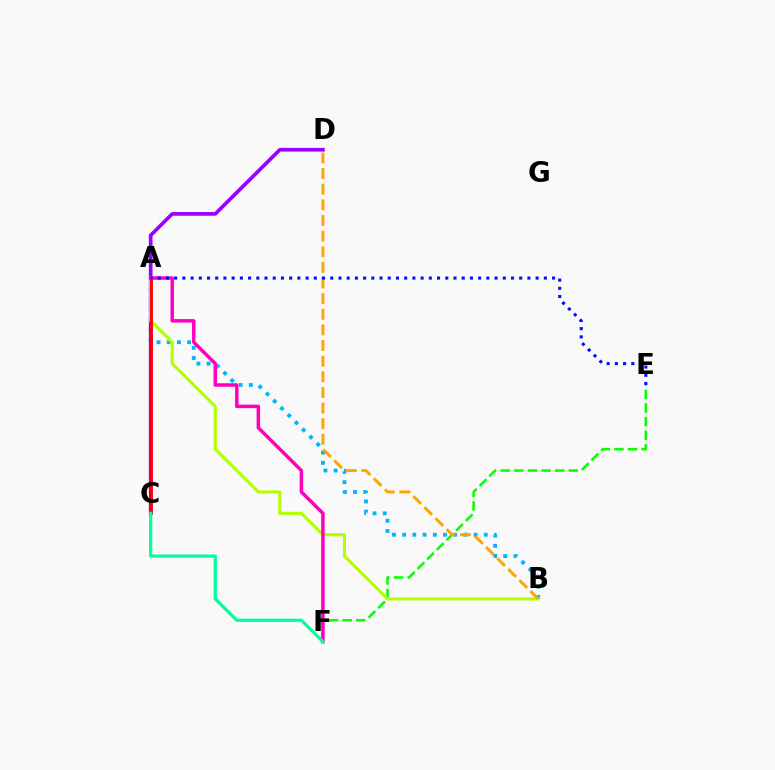{('A', 'B'): [{'color': '#00b5ff', 'line_style': 'dotted', 'thickness': 2.77}, {'color': '#b3ff00', 'line_style': 'solid', 'thickness': 2.23}], ('C', 'D'): [{'color': '#9b00ff', 'line_style': 'solid', 'thickness': 2.65}], ('E', 'F'): [{'color': '#08ff00', 'line_style': 'dashed', 'thickness': 1.85}], ('A', 'C'): [{'color': '#ff0000', 'line_style': 'solid', 'thickness': 2.0}], ('A', 'F'): [{'color': '#ff00bd', 'line_style': 'solid', 'thickness': 2.5}], ('C', 'F'): [{'color': '#00ff9d', 'line_style': 'solid', 'thickness': 2.3}], ('B', 'D'): [{'color': '#ffa500', 'line_style': 'dashed', 'thickness': 2.12}], ('A', 'E'): [{'color': '#0010ff', 'line_style': 'dotted', 'thickness': 2.23}]}